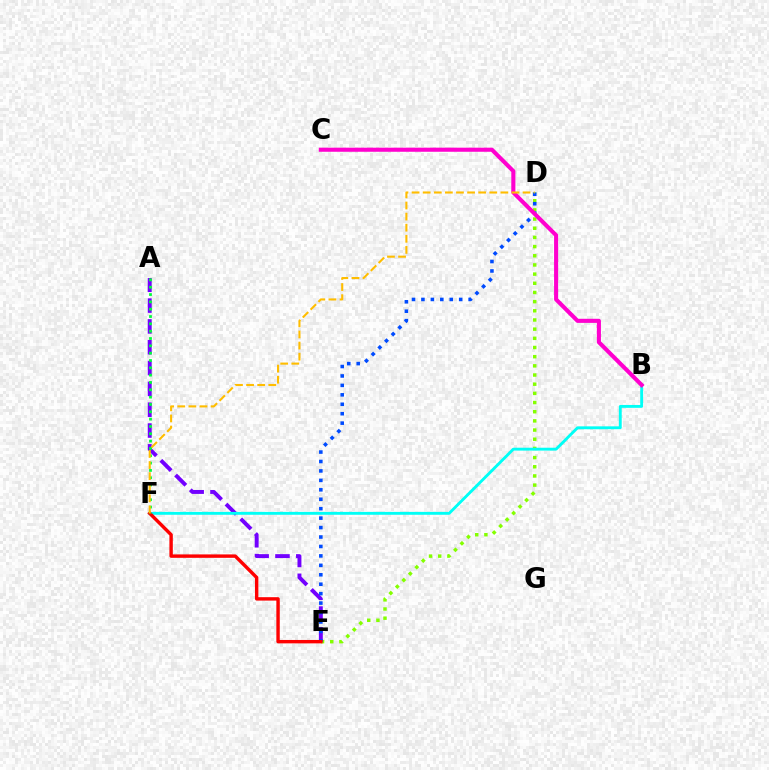{('D', 'E'): [{'color': '#84ff00', 'line_style': 'dotted', 'thickness': 2.49}, {'color': '#004bff', 'line_style': 'dotted', 'thickness': 2.56}], ('A', 'E'): [{'color': '#7200ff', 'line_style': 'dashed', 'thickness': 2.83}], ('B', 'F'): [{'color': '#00fff6', 'line_style': 'solid', 'thickness': 2.07}], ('E', 'F'): [{'color': '#ff0000', 'line_style': 'solid', 'thickness': 2.46}], ('A', 'F'): [{'color': '#00ff39', 'line_style': 'dotted', 'thickness': 1.99}], ('B', 'C'): [{'color': '#ff00cf', 'line_style': 'solid', 'thickness': 2.94}], ('D', 'F'): [{'color': '#ffbd00', 'line_style': 'dashed', 'thickness': 1.51}]}